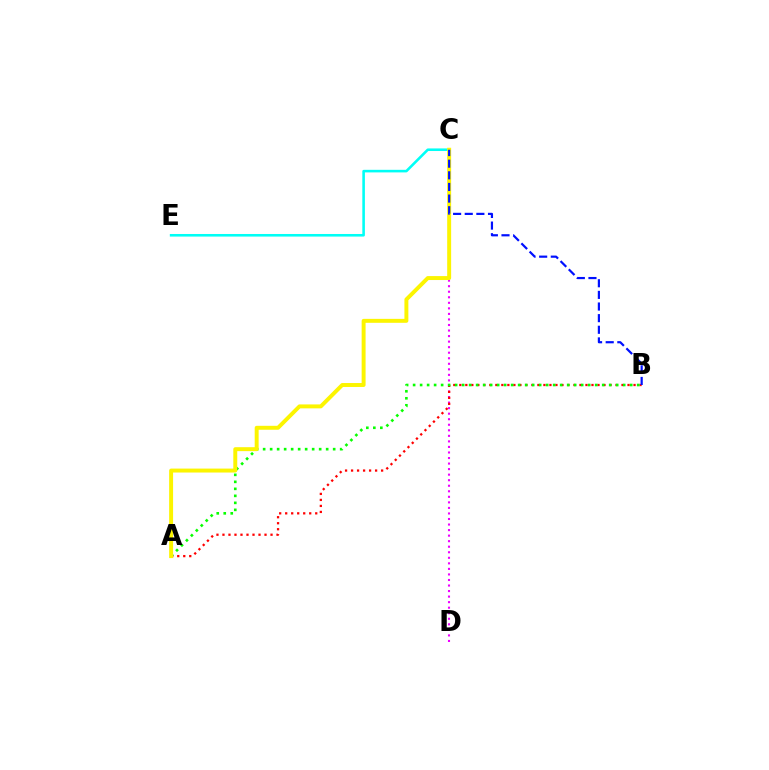{('C', 'D'): [{'color': '#ee00ff', 'line_style': 'dotted', 'thickness': 1.51}], ('A', 'B'): [{'color': '#ff0000', 'line_style': 'dotted', 'thickness': 1.63}, {'color': '#08ff00', 'line_style': 'dotted', 'thickness': 1.9}], ('C', 'E'): [{'color': '#00fff6', 'line_style': 'solid', 'thickness': 1.86}], ('A', 'C'): [{'color': '#fcf500', 'line_style': 'solid', 'thickness': 2.84}], ('B', 'C'): [{'color': '#0010ff', 'line_style': 'dashed', 'thickness': 1.58}]}